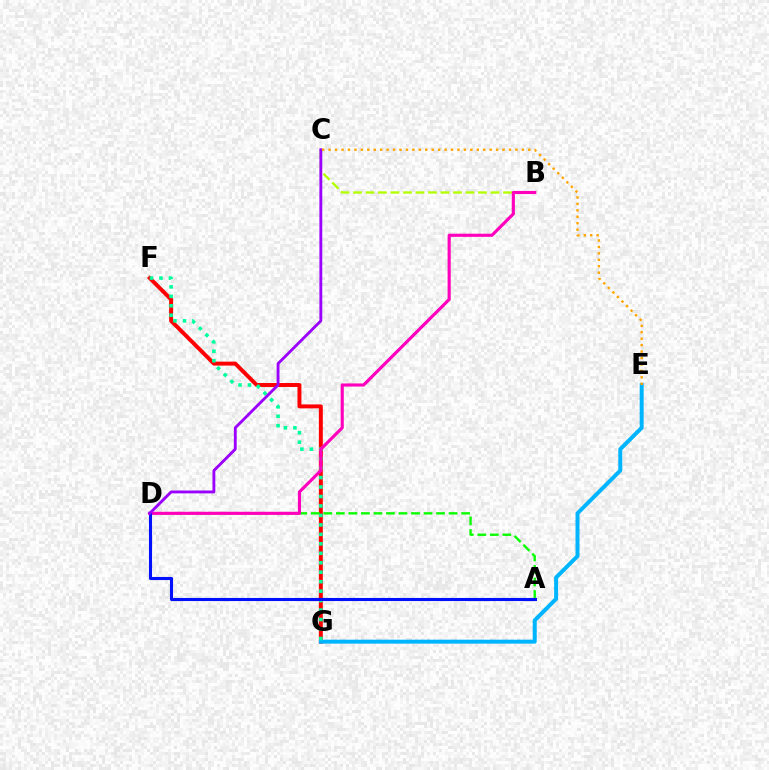{('F', 'G'): [{'color': '#ff0000', 'line_style': 'solid', 'thickness': 2.85}, {'color': '#00ff9d', 'line_style': 'dotted', 'thickness': 2.57}], ('B', 'C'): [{'color': '#b3ff00', 'line_style': 'dashed', 'thickness': 1.7}], ('E', 'G'): [{'color': '#00b5ff', 'line_style': 'solid', 'thickness': 2.87}], ('A', 'D'): [{'color': '#08ff00', 'line_style': 'dashed', 'thickness': 1.7}, {'color': '#0010ff', 'line_style': 'solid', 'thickness': 2.22}], ('B', 'D'): [{'color': '#ff00bd', 'line_style': 'solid', 'thickness': 2.26}], ('C', 'D'): [{'color': '#9b00ff', 'line_style': 'solid', 'thickness': 2.06}], ('C', 'E'): [{'color': '#ffa500', 'line_style': 'dotted', 'thickness': 1.75}]}